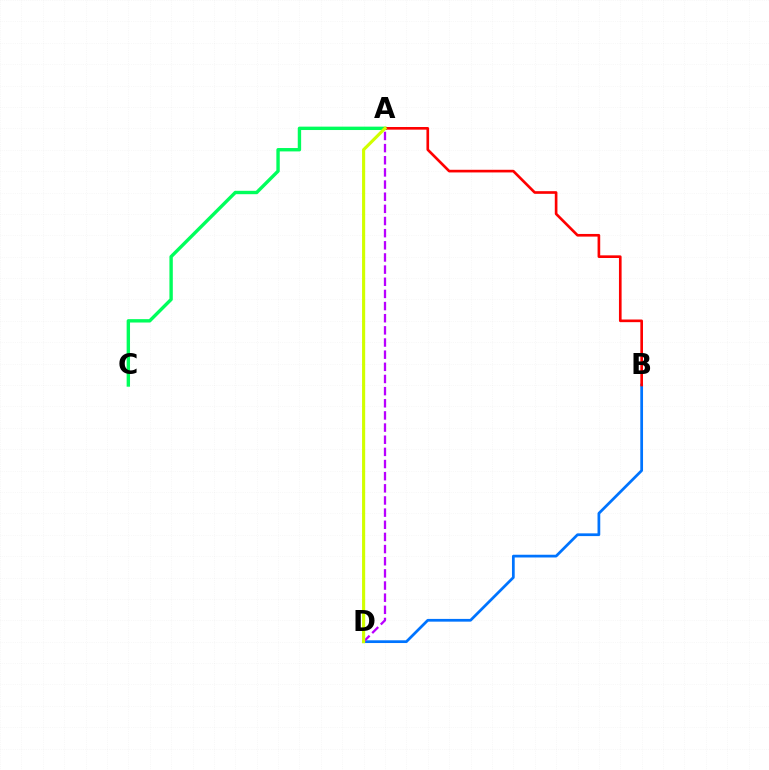{('A', 'C'): [{'color': '#00ff5c', 'line_style': 'solid', 'thickness': 2.44}], ('B', 'D'): [{'color': '#0074ff', 'line_style': 'solid', 'thickness': 1.97}], ('A', 'B'): [{'color': '#ff0000', 'line_style': 'solid', 'thickness': 1.91}], ('A', 'D'): [{'color': '#b900ff', 'line_style': 'dashed', 'thickness': 1.65}, {'color': '#d1ff00', 'line_style': 'solid', 'thickness': 2.25}]}